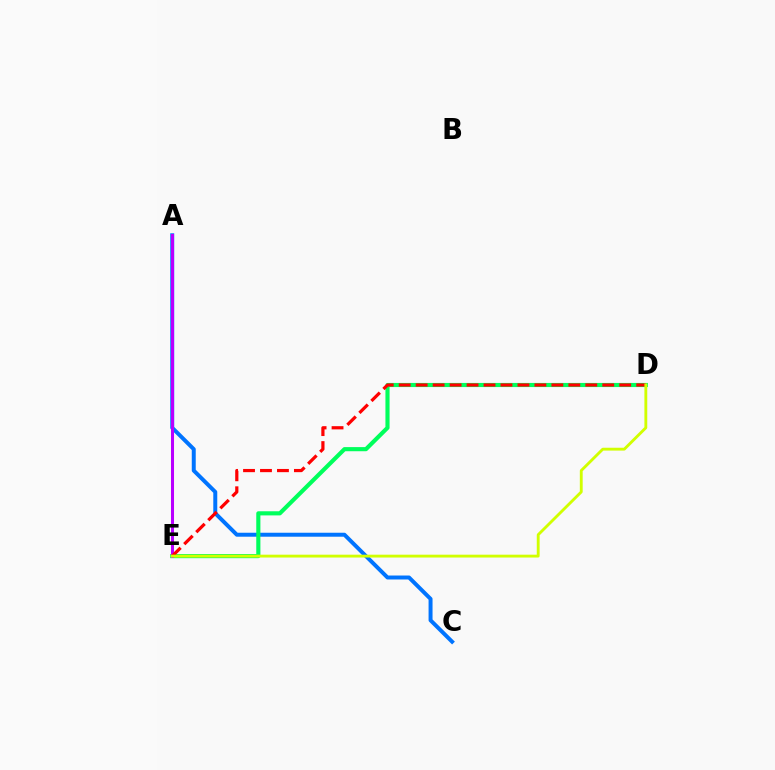{('A', 'C'): [{'color': '#0074ff', 'line_style': 'solid', 'thickness': 2.86}], ('D', 'E'): [{'color': '#00ff5c', 'line_style': 'solid', 'thickness': 2.97}, {'color': '#ff0000', 'line_style': 'dashed', 'thickness': 2.3}, {'color': '#d1ff00', 'line_style': 'solid', 'thickness': 2.05}], ('A', 'E'): [{'color': '#b900ff', 'line_style': 'solid', 'thickness': 2.19}]}